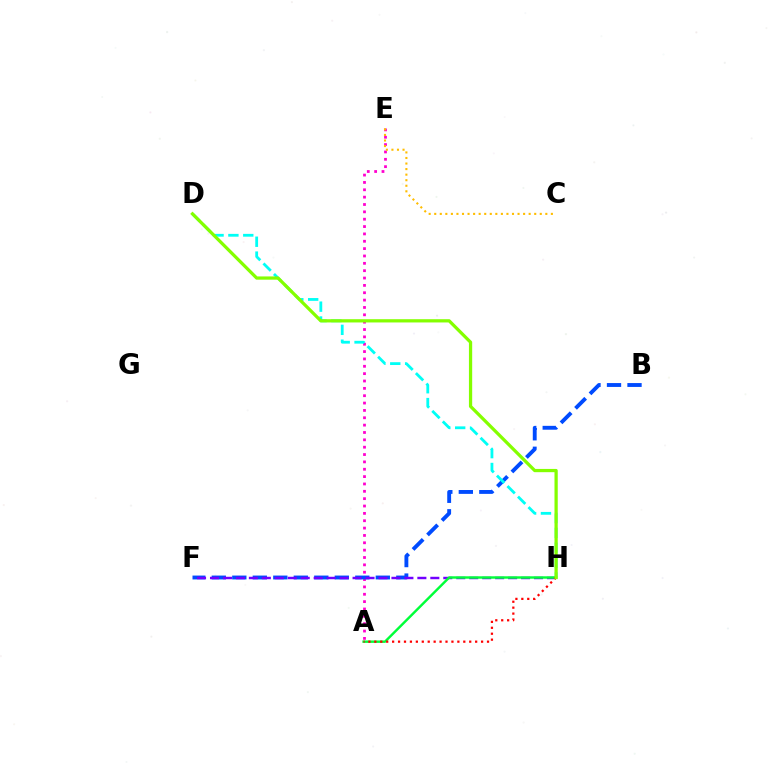{('A', 'E'): [{'color': '#ff00cf', 'line_style': 'dotted', 'thickness': 2.0}], ('B', 'F'): [{'color': '#004bff', 'line_style': 'dashed', 'thickness': 2.79}], ('D', 'H'): [{'color': '#00fff6', 'line_style': 'dashed', 'thickness': 2.02}, {'color': '#84ff00', 'line_style': 'solid', 'thickness': 2.34}], ('F', 'H'): [{'color': '#7200ff', 'line_style': 'dashed', 'thickness': 1.76}], ('A', 'H'): [{'color': '#00ff39', 'line_style': 'solid', 'thickness': 1.75}, {'color': '#ff0000', 'line_style': 'dotted', 'thickness': 1.61}], ('C', 'E'): [{'color': '#ffbd00', 'line_style': 'dotted', 'thickness': 1.51}]}